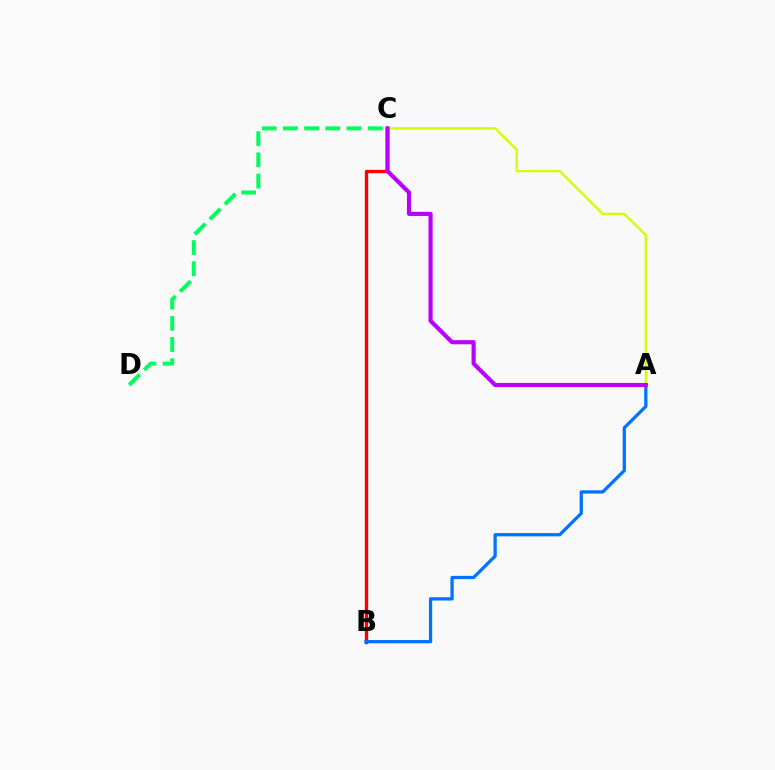{('C', 'D'): [{'color': '#00ff5c', 'line_style': 'dashed', 'thickness': 2.88}], ('B', 'C'): [{'color': '#ff0000', 'line_style': 'solid', 'thickness': 2.4}], ('A', 'C'): [{'color': '#d1ff00', 'line_style': 'solid', 'thickness': 1.65}, {'color': '#b900ff', 'line_style': 'solid', 'thickness': 2.98}], ('A', 'B'): [{'color': '#0074ff', 'line_style': 'solid', 'thickness': 2.35}]}